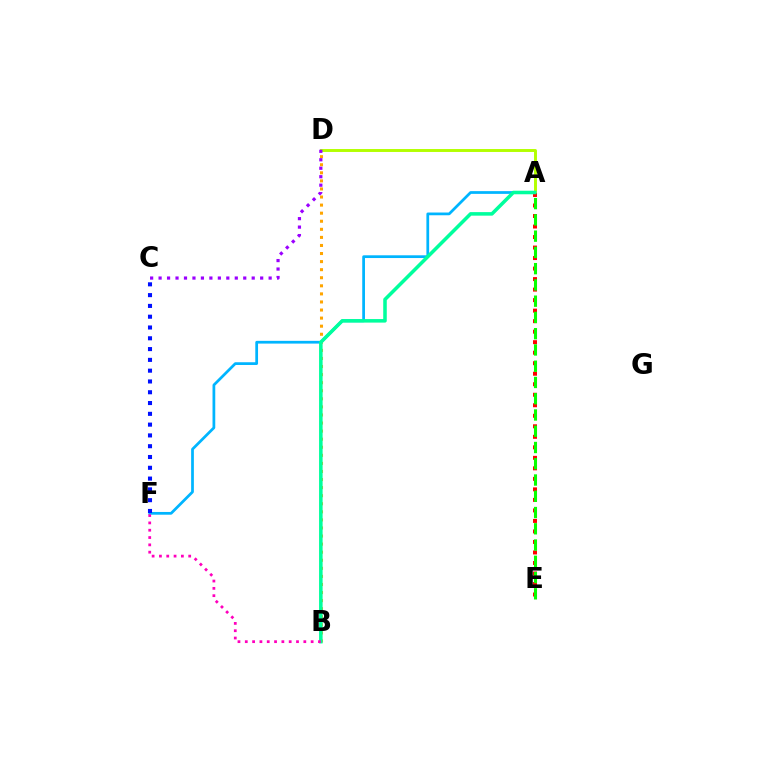{('B', 'D'): [{'color': '#ffa500', 'line_style': 'dotted', 'thickness': 2.19}], ('A', 'F'): [{'color': '#00b5ff', 'line_style': 'solid', 'thickness': 1.97}], ('A', 'D'): [{'color': '#b3ff00', 'line_style': 'solid', 'thickness': 2.11}], ('C', 'D'): [{'color': '#9b00ff', 'line_style': 'dotted', 'thickness': 2.3}], ('A', 'E'): [{'color': '#ff0000', 'line_style': 'dotted', 'thickness': 2.86}, {'color': '#08ff00', 'line_style': 'dashed', 'thickness': 2.21}], ('A', 'B'): [{'color': '#00ff9d', 'line_style': 'solid', 'thickness': 2.55}], ('B', 'F'): [{'color': '#ff00bd', 'line_style': 'dotted', 'thickness': 1.99}], ('C', 'F'): [{'color': '#0010ff', 'line_style': 'dotted', 'thickness': 2.93}]}